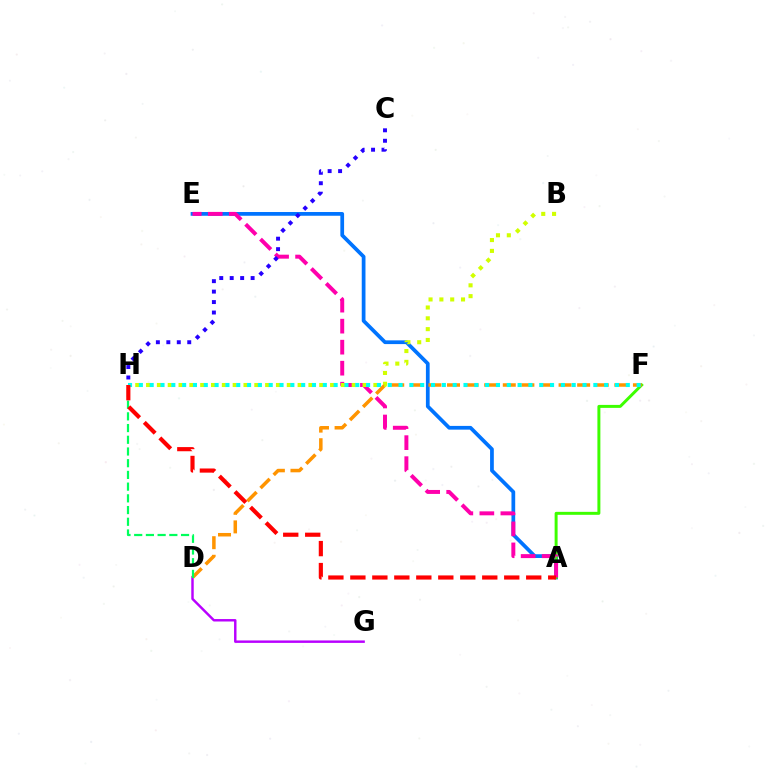{('A', 'E'): [{'color': '#0074ff', 'line_style': 'solid', 'thickness': 2.69}, {'color': '#ff00ac', 'line_style': 'dashed', 'thickness': 2.85}], ('A', 'F'): [{'color': '#3dff00', 'line_style': 'solid', 'thickness': 2.14}], ('D', 'G'): [{'color': '#b900ff', 'line_style': 'solid', 'thickness': 1.76}], ('D', 'F'): [{'color': '#ff9400', 'line_style': 'dashed', 'thickness': 2.53}], ('D', 'H'): [{'color': '#00ff5c', 'line_style': 'dashed', 'thickness': 1.59}], ('B', 'H'): [{'color': '#d1ff00', 'line_style': 'dotted', 'thickness': 2.94}], ('F', 'H'): [{'color': '#00fff6', 'line_style': 'dotted', 'thickness': 2.94}], ('A', 'H'): [{'color': '#ff0000', 'line_style': 'dashed', 'thickness': 2.99}], ('C', 'H'): [{'color': '#2500ff', 'line_style': 'dotted', 'thickness': 2.84}]}